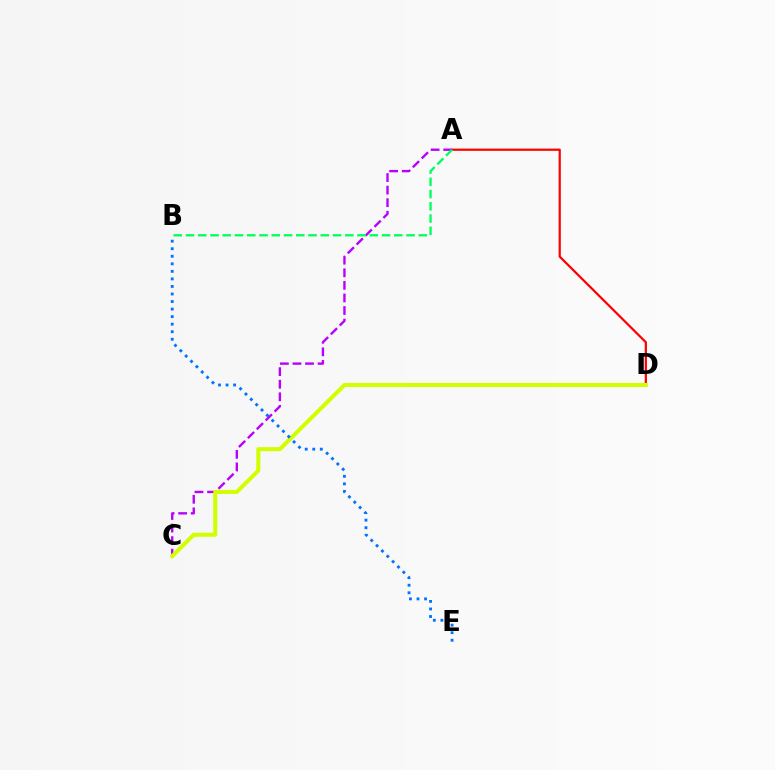{('A', 'D'): [{'color': '#ff0000', 'line_style': 'solid', 'thickness': 1.6}], ('A', 'C'): [{'color': '#b900ff', 'line_style': 'dashed', 'thickness': 1.71}], ('C', 'D'): [{'color': '#d1ff00', 'line_style': 'solid', 'thickness': 2.91}], ('B', 'E'): [{'color': '#0074ff', 'line_style': 'dotted', 'thickness': 2.05}], ('A', 'B'): [{'color': '#00ff5c', 'line_style': 'dashed', 'thickness': 1.66}]}